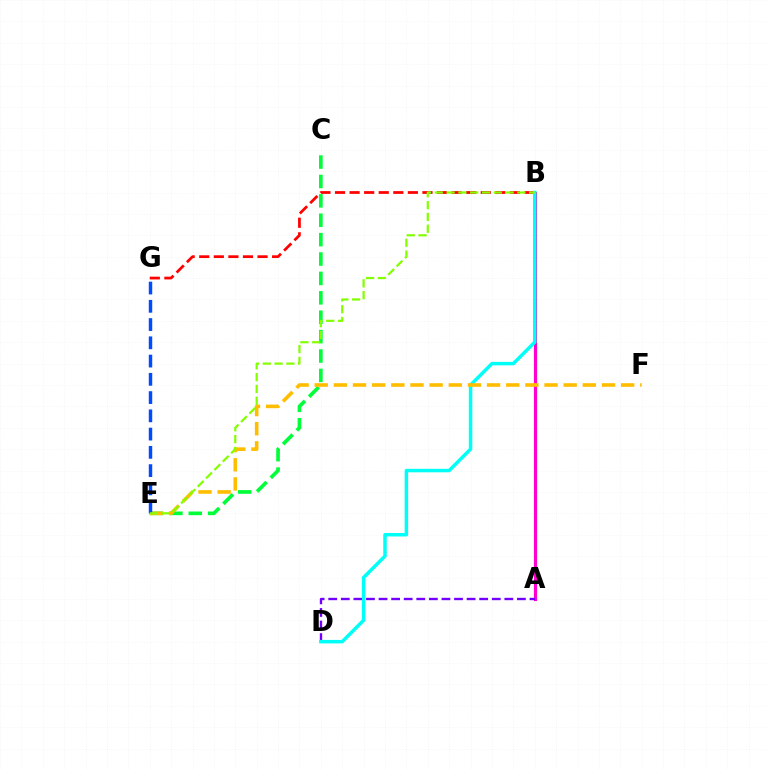{('A', 'B'): [{'color': '#ff00cf', 'line_style': 'solid', 'thickness': 2.3}], ('B', 'G'): [{'color': '#ff0000', 'line_style': 'dashed', 'thickness': 1.98}], ('C', 'E'): [{'color': '#00ff39', 'line_style': 'dashed', 'thickness': 2.63}], ('A', 'D'): [{'color': '#7200ff', 'line_style': 'dashed', 'thickness': 1.71}], ('B', 'D'): [{'color': '#00fff6', 'line_style': 'solid', 'thickness': 2.51}], ('E', 'F'): [{'color': '#ffbd00', 'line_style': 'dashed', 'thickness': 2.6}], ('E', 'G'): [{'color': '#004bff', 'line_style': 'dashed', 'thickness': 2.48}], ('B', 'E'): [{'color': '#84ff00', 'line_style': 'dashed', 'thickness': 1.6}]}